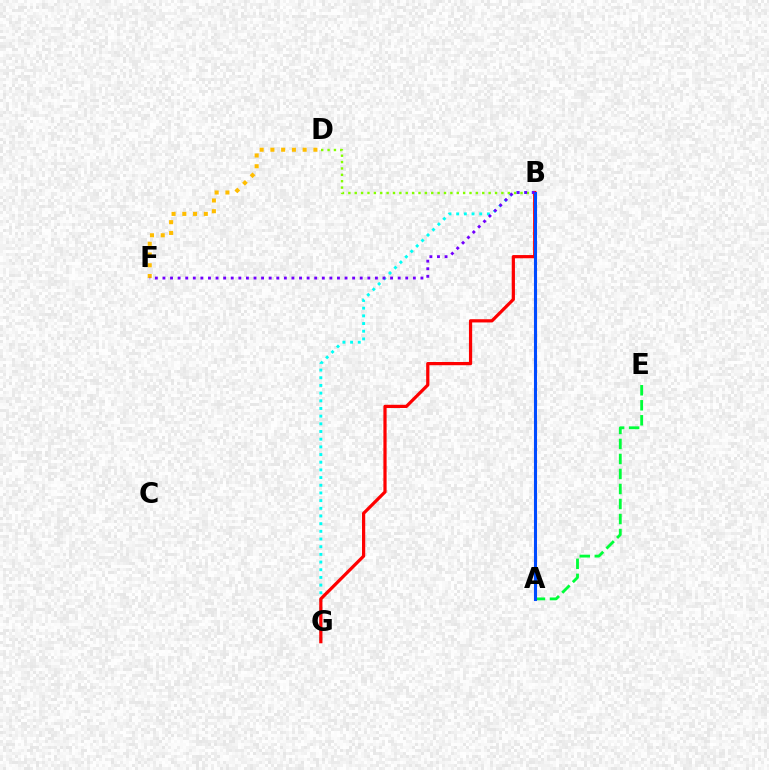{('B', 'G'): [{'color': '#00fff6', 'line_style': 'dotted', 'thickness': 2.09}, {'color': '#ff0000', 'line_style': 'solid', 'thickness': 2.32}], ('A', 'B'): [{'color': '#ff00cf', 'line_style': 'solid', 'thickness': 2.2}, {'color': '#004bff', 'line_style': 'solid', 'thickness': 2.19}], ('B', 'D'): [{'color': '#84ff00', 'line_style': 'dotted', 'thickness': 1.73}], ('D', 'F'): [{'color': '#ffbd00', 'line_style': 'dotted', 'thickness': 2.92}], ('A', 'E'): [{'color': '#00ff39', 'line_style': 'dashed', 'thickness': 2.04}], ('B', 'F'): [{'color': '#7200ff', 'line_style': 'dotted', 'thickness': 2.06}]}